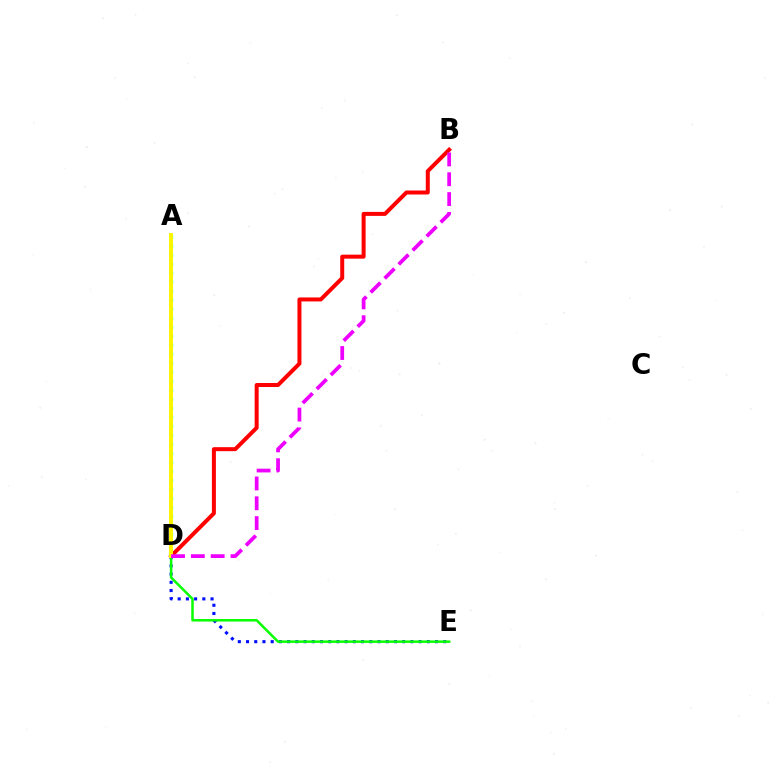{('A', 'D'): [{'color': '#00fff6', 'line_style': 'dotted', 'thickness': 2.45}, {'color': '#fcf500', 'line_style': 'solid', 'thickness': 2.83}], ('B', 'D'): [{'color': '#ff0000', 'line_style': 'solid', 'thickness': 2.88}, {'color': '#ee00ff', 'line_style': 'dashed', 'thickness': 2.69}], ('D', 'E'): [{'color': '#0010ff', 'line_style': 'dotted', 'thickness': 2.23}, {'color': '#08ff00', 'line_style': 'solid', 'thickness': 1.8}]}